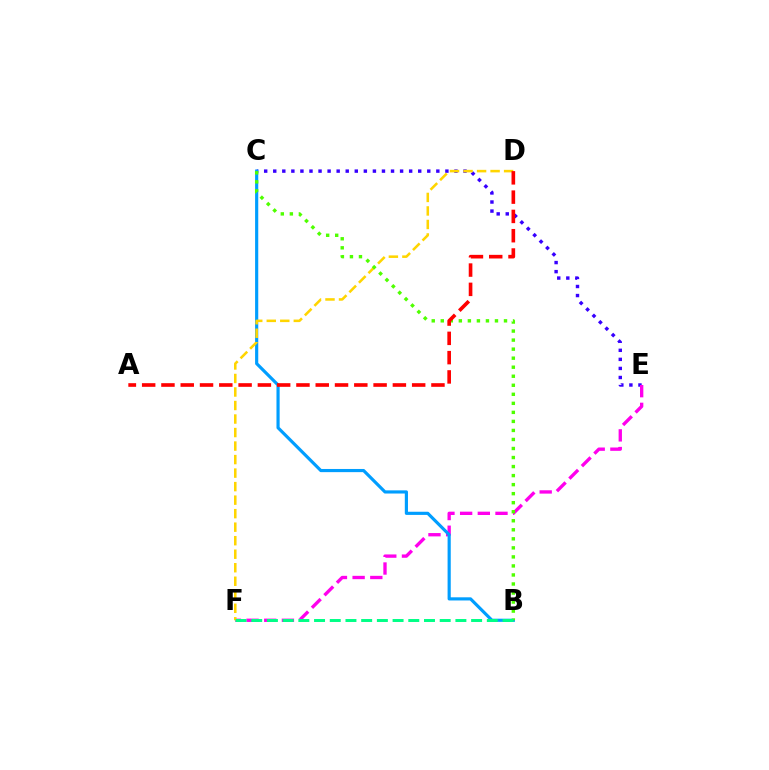{('C', 'E'): [{'color': '#3700ff', 'line_style': 'dotted', 'thickness': 2.46}], ('E', 'F'): [{'color': '#ff00ed', 'line_style': 'dashed', 'thickness': 2.4}], ('B', 'C'): [{'color': '#009eff', 'line_style': 'solid', 'thickness': 2.28}, {'color': '#4fff00', 'line_style': 'dotted', 'thickness': 2.45}], ('D', 'F'): [{'color': '#ffd500', 'line_style': 'dashed', 'thickness': 1.84}], ('B', 'F'): [{'color': '#00ff86', 'line_style': 'dashed', 'thickness': 2.13}], ('A', 'D'): [{'color': '#ff0000', 'line_style': 'dashed', 'thickness': 2.62}]}